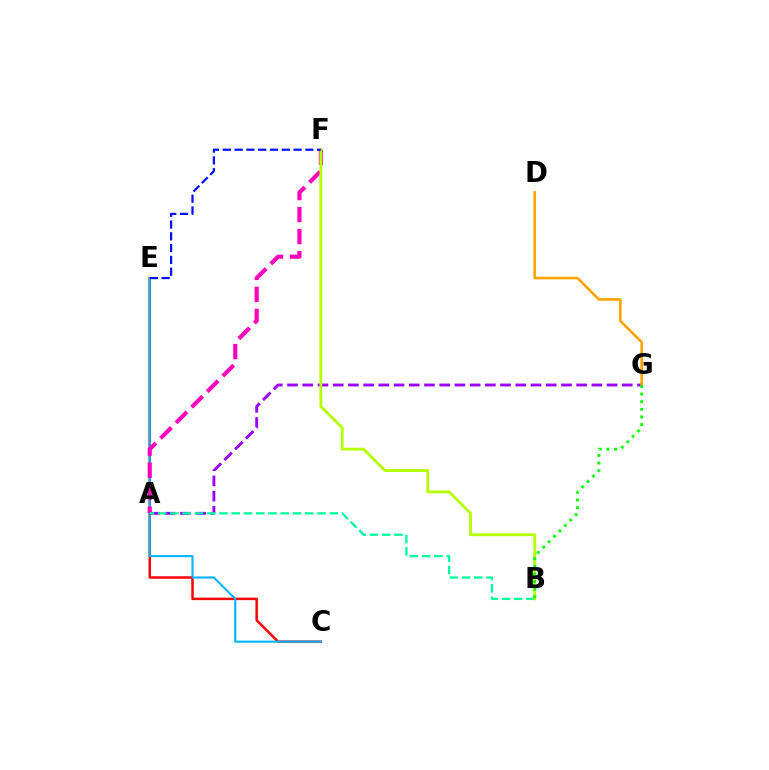{('C', 'E'): [{'color': '#ff0000', 'line_style': 'solid', 'thickness': 1.79}, {'color': '#00b5ff', 'line_style': 'solid', 'thickness': 1.51}], ('A', 'F'): [{'color': '#ff00bd', 'line_style': 'dashed', 'thickness': 2.99}], ('A', 'G'): [{'color': '#9b00ff', 'line_style': 'dashed', 'thickness': 2.07}], ('A', 'B'): [{'color': '#00ff9d', 'line_style': 'dashed', 'thickness': 1.67}], ('D', 'G'): [{'color': '#ffa500', 'line_style': 'solid', 'thickness': 1.92}], ('B', 'F'): [{'color': '#b3ff00', 'line_style': 'solid', 'thickness': 2.03}], ('B', 'G'): [{'color': '#08ff00', 'line_style': 'dotted', 'thickness': 2.07}], ('E', 'F'): [{'color': '#0010ff', 'line_style': 'dashed', 'thickness': 1.6}]}